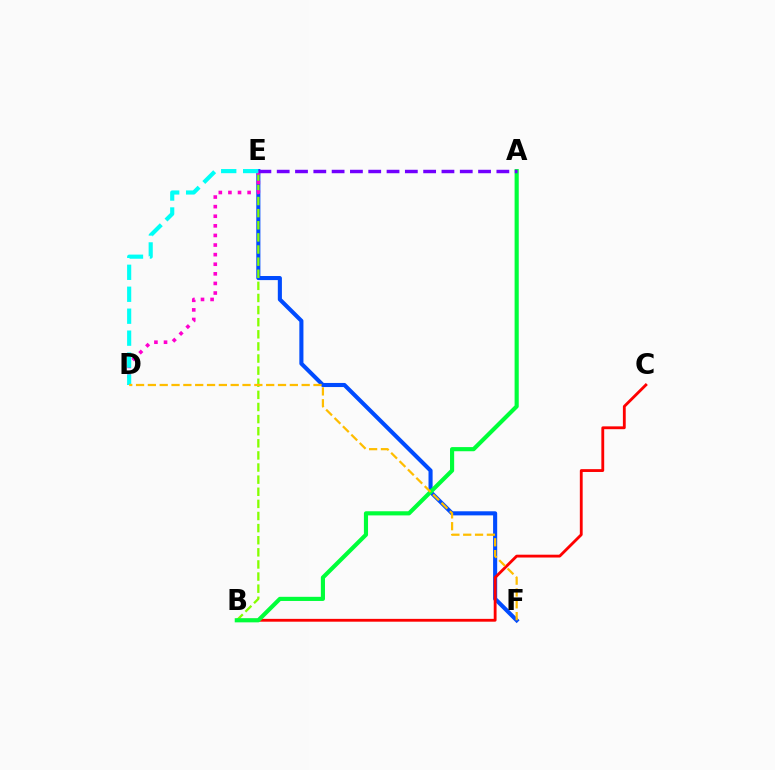{('E', 'F'): [{'color': '#004bff', 'line_style': 'solid', 'thickness': 2.95}], ('B', 'C'): [{'color': '#ff0000', 'line_style': 'solid', 'thickness': 2.04}], ('B', 'E'): [{'color': '#84ff00', 'line_style': 'dashed', 'thickness': 1.65}], ('A', 'B'): [{'color': '#00ff39', 'line_style': 'solid', 'thickness': 2.98}], ('D', 'E'): [{'color': '#ff00cf', 'line_style': 'dotted', 'thickness': 2.61}, {'color': '#00fff6', 'line_style': 'dashed', 'thickness': 2.98}], ('A', 'E'): [{'color': '#7200ff', 'line_style': 'dashed', 'thickness': 2.49}], ('D', 'F'): [{'color': '#ffbd00', 'line_style': 'dashed', 'thickness': 1.61}]}